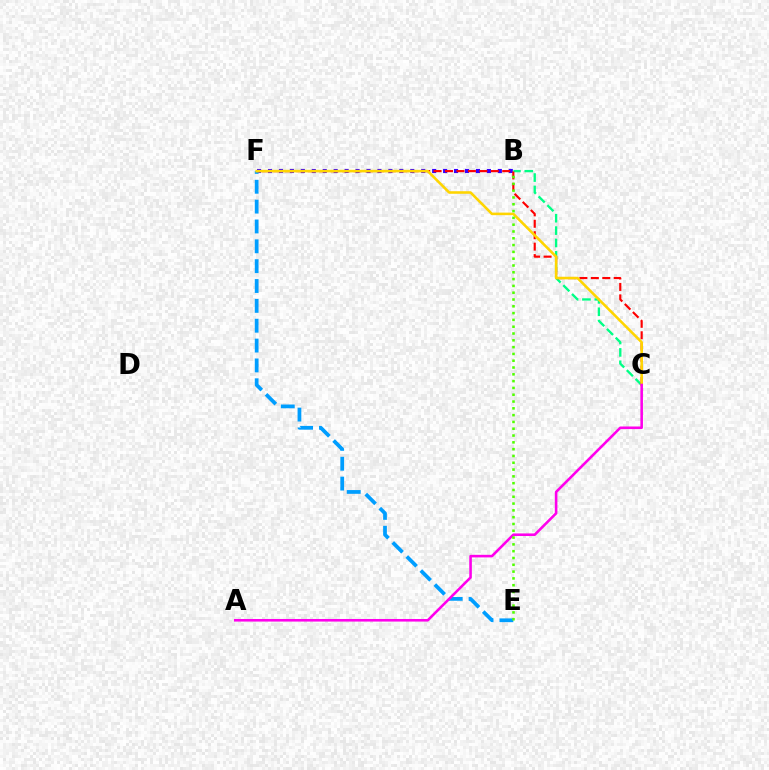{('B', 'F'): [{'color': '#3700ff', 'line_style': 'dotted', 'thickness': 2.97}], ('B', 'C'): [{'color': '#00ff86', 'line_style': 'dashed', 'thickness': 1.68}], ('E', 'F'): [{'color': '#009eff', 'line_style': 'dashed', 'thickness': 2.7}], ('C', 'F'): [{'color': '#ff0000', 'line_style': 'dashed', 'thickness': 1.55}, {'color': '#ffd500', 'line_style': 'solid', 'thickness': 1.85}], ('A', 'C'): [{'color': '#ff00ed', 'line_style': 'solid', 'thickness': 1.86}], ('B', 'E'): [{'color': '#4fff00', 'line_style': 'dotted', 'thickness': 1.85}]}